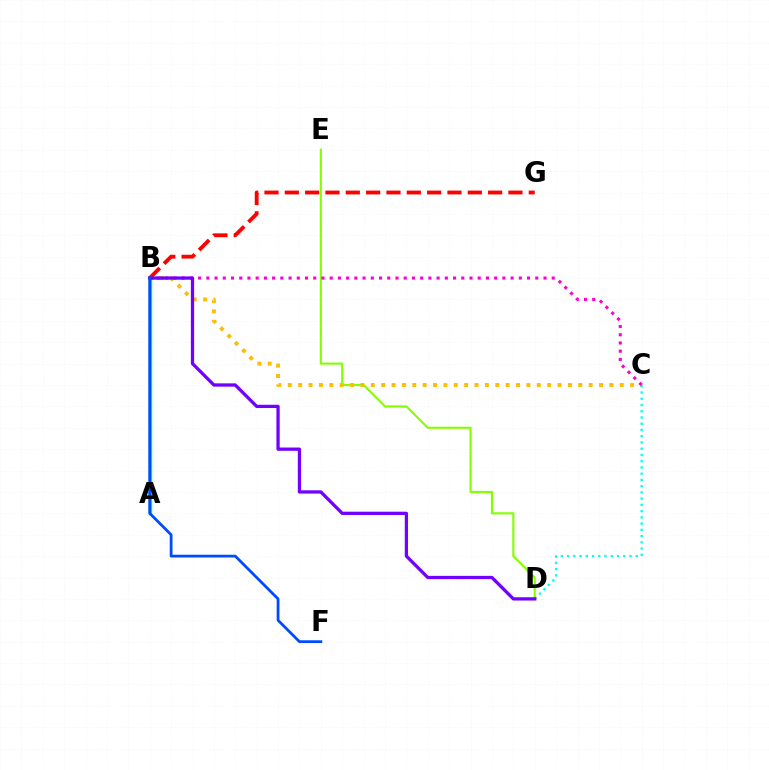{('D', 'E'): [{'color': '#84ff00', 'line_style': 'solid', 'thickness': 1.53}], ('B', 'C'): [{'color': '#ffbd00', 'line_style': 'dotted', 'thickness': 2.82}, {'color': '#ff00cf', 'line_style': 'dotted', 'thickness': 2.23}], ('B', 'G'): [{'color': '#ff0000', 'line_style': 'dashed', 'thickness': 2.76}], ('C', 'D'): [{'color': '#00fff6', 'line_style': 'dotted', 'thickness': 1.7}], ('A', 'B'): [{'color': '#00ff39', 'line_style': 'solid', 'thickness': 2.47}], ('B', 'D'): [{'color': '#7200ff', 'line_style': 'solid', 'thickness': 2.36}], ('B', 'F'): [{'color': '#004bff', 'line_style': 'solid', 'thickness': 2.0}]}